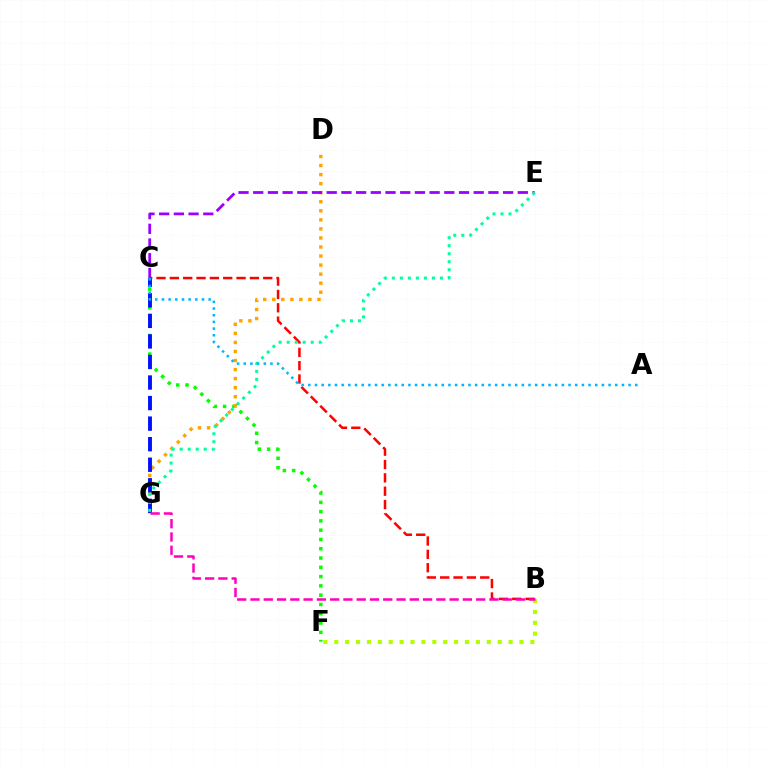{('C', 'F'): [{'color': '#08ff00', 'line_style': 'dotted', 'thickness': 2.52}], ('D', 'G'): [{'color': '#ffa500', 'line_style': 'dotted', 'thickness': 2.46}], ('C', 'G'): [{'color': '#0010ff', 'line_style': 'dashed', 'thickness': 2.79}], ('C', 'E'): [{'color': '#9b00ff', 'line_style': 'dashed', 'thickness': 2.0}], ('B', 'C'): [{'color': '#ff0000', 'line_style': 'dashed', 'thickness': 1.81}], ('B', 'F'): [{'color': '#b3ff00', 'line_style': 'dotted', 'thickness': 2.96}], ('E', 'G'): [{'color': '#00ff9d', 'line_style': 'dotted', 'thickness': 2.18}], ('A', 'C'): [{'color': '#00b5ff', 'line_style': 'dotted', 'thickness': 1.81}], ('B', 'G'): [{'color': '#ff00bd', 'line_style': 'dashed', 'thickness': 1.8}]}